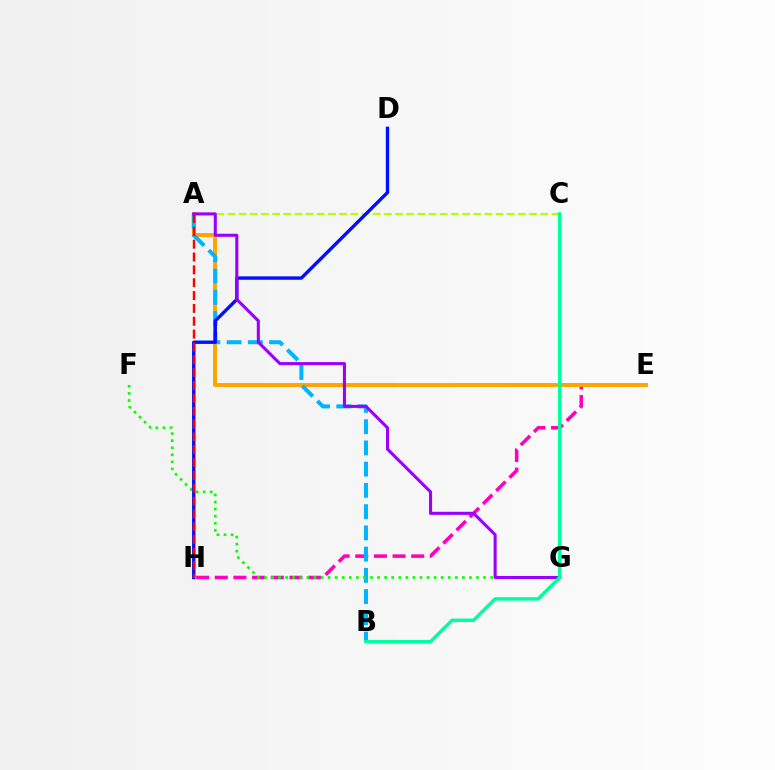{('E', 'H'): [{'color': '#ff00bd', 'line_style': 'dashed', 'thickness': 2.54}], ('A', 'E'): [{'color': '#ffa500', 'line_style': 'solid', 'thickness': 2.84}], ('A', 'B'): [{'color': '#00b5ff', 'line_style': 'dashed', 'thickness': 2.89}], ('A', 'C'): [{'color': '#b3ff00', 'line_style': 'dashed', 'thickness': 1.52}], ('F', 'G'): [{'color': '#08ff00', 'line_style': 'dotted', 'thickness': 1.92}], ('D', 'H'): [{'color': '#0010ff', 'line_style': 'solid', 'thickness': 2.43}], ('A', 'H'): [{'color': '#ff0000', 'line_style': 'dashed', 'thickness': 1.75}], ('A', 'G'): [{'color': '#9b00ff', 'line_style': 'solid', 'thickness': 2.21}], ('B', 'C'): [{'color': '#00ff9d', 'line_style': 'solid', 'thickness': 2.5}]}